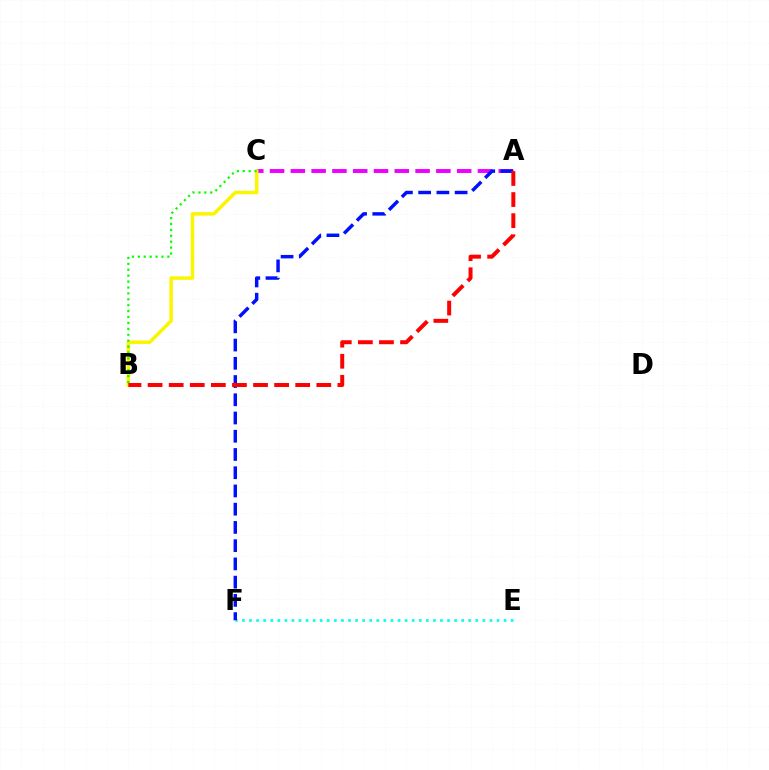{('A', 'C'): [{'color': '#ee00ff', 'line_style': 'dashed', 'thickness': 2.82}], ('B', 'C'): [{'color': '#fcf500', 'line_style': 'solid', 'thickness': 2.52}, {'color': '#08ff00', 'line_style': 'dotted', 'thickness': 1.6}], ('E', 'F'): [{'color': '#00fff6', 'line_style': 'dotted', 'thickness': 1.92}], ('A', 'F'): [{'color': '#0010ff', 'line_style': 'dashed', 'thickness': 2.48}], ('A', 'B'): [{'color': '#ff0000', 'line_style': 'dashed', 'thickness': 2.86}]}